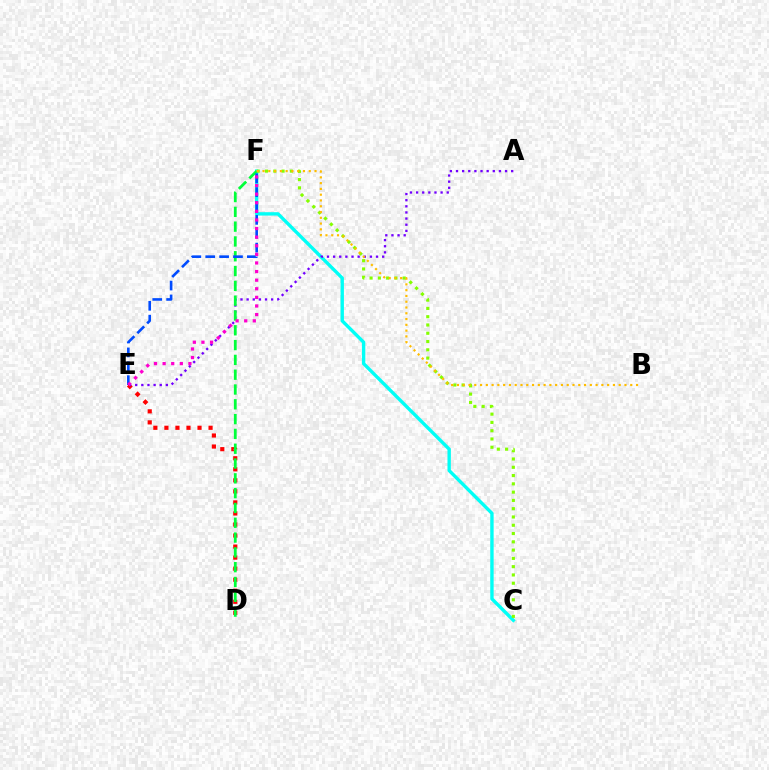{('D', 'E'): [{'color': '#ff0000', 'line_style': 'dotted', 'thickness': 3.0}], ('C', 'F'): [{'color': '#00fff6', 'line_style': 'solid', 'thickness': 2.43}, {'color': '#84ff00', 'line_style': 'dotted', 'thickness': 2.25}], ('A', 'E'): [{'color': '#7200ff', 'line_style': 'dotted', 'thickness': 1.67}], ('D', 'F'): [{'color': '#00ff39', 'line_style': 'dashed', 'thickness': 2.01}], ('E', 'F'): [{'color': '#004bff', 'line_style': 'dashed', 'thickness': 1.88}, {'color': '#ff00cf', 'line_style': 'dotted', 'thickness': 2.34}], ('B', 'F'): [{'color': '#ffbd00', 'line_style': 'dotted', 'thickness': 1.57}]}